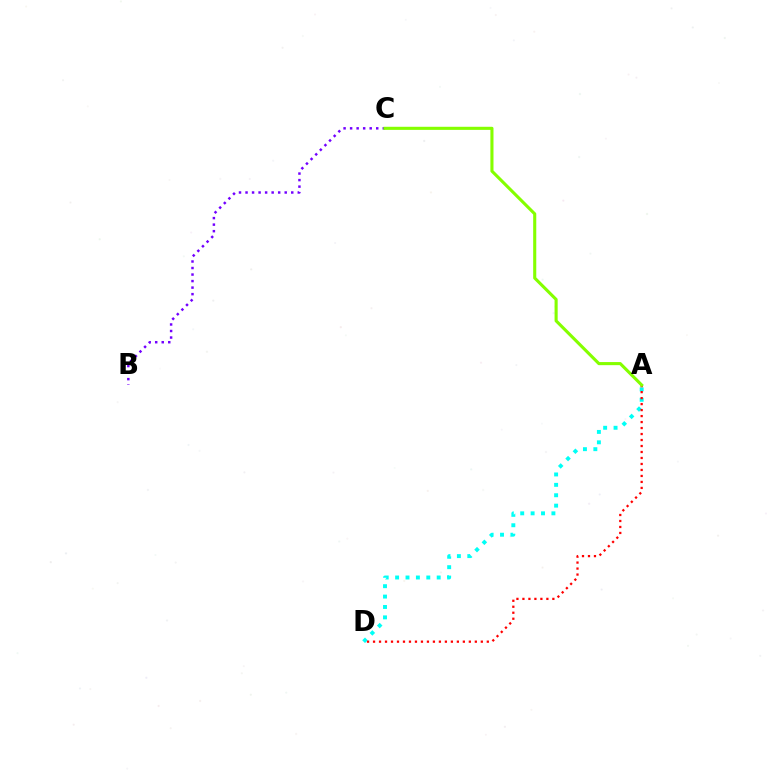{('A', 'D'): [{'color': '#00fff6', 'line_style': 'dotted', 'thickness': 2.82}, {'color': '#ff0000', 'line_style': 'dotted', 'thickness': 1.63}], ('B', 'C'): [{'color': '#7200ff', 'line_style': 'dotted', 'thickness': 1.77}], ('A', 'C'): [{'color': '#84ff00', 'line_style': 'solid', 'thickness': 2.23}]}